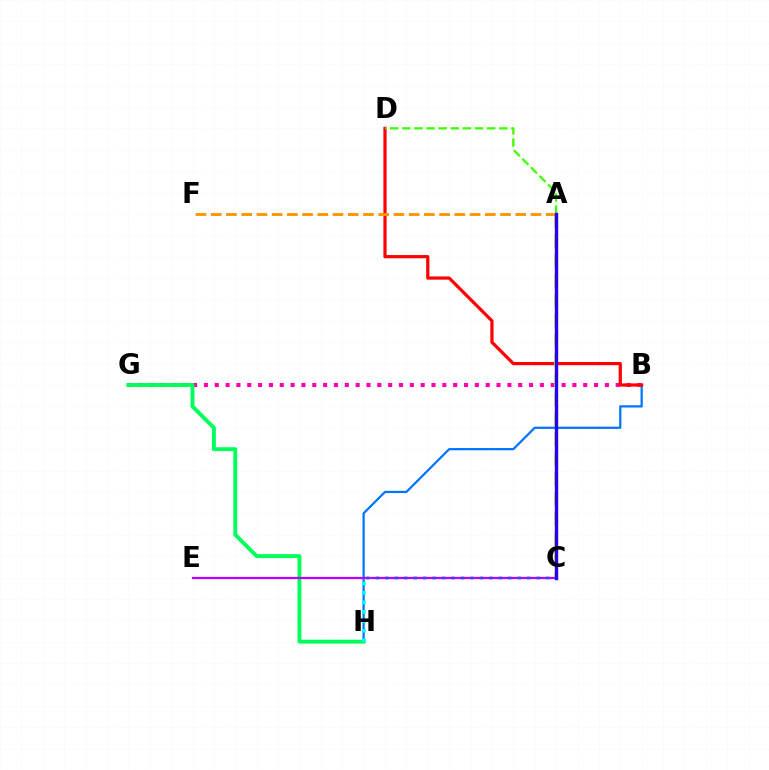{('B', 'G'): [{'color': '#ff00ac', 'line_style': 'dotted', 'thickness': 2.94}], ('B', 'H'): [{'color': '#0074ff', 'line_style': 'solid', 'thickness': 1.61}], ('B', 'D'): [{'color': '#ff0000', 'line_style': 'solid', 'thickness': 2.31}], ('G', 'H'): [{'color': '#00ff5c', 'line_style': 'solid', 'thickness': 2.82}], ('A', 'C'): [{'color': '#d1ff00', 'line_style': 'dashed', 'thickness': 2.7}, {'color': '#2500ff', 'line_style': 'solid', 'thickness': 2.44}], ('C', 'H'): [{'color': '#00fff6', 'line_style': 'dotted', 'thickness': 2.57}], ('A', 'F'): [{'color': '#ff9400', 'line_style': 'dashed', 'thickness': 2.07}], ('C', 'E'): [{'color': '#b900ff', 'line_style': 'solid', 'thickness': 1.61}], ('A', 'D'): [{'color': '#3dff00', 'line_style': 'dashed', 'thickness': 1.65}]}